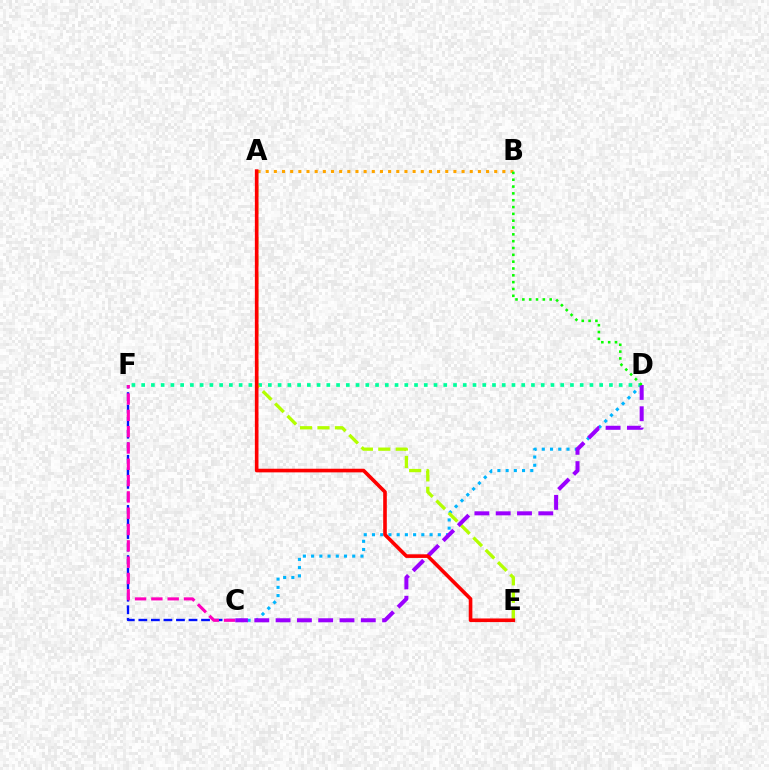{('C', 'F'): [{'color': '#0010ff', 'line_style': 'dashed', 'thickness': 1.7}, {'color': '#ff00bd', 'line_style': 'dashed', 'thickness': 2.22}], ('C', 'D'): [{'color': '#00b5ff', 'line_style': 'dotted', 'thickness': 2.23}, {'color': '#9b00ff', 'line_style': 'dashed', 'thickness': 2.89}], ('D', 'F'): [{'color': '#00ff9d', 'line_style': 'dotted', 'thickness': 2.65}], ('A', 'B'): [{'color': '#ffa500', 'line_style': 'dotted', 'thickness': 2.22}], ('A', 'E'): [{'color': '#b3ff00', 'line_style': 'dashed', 'thickness': 2.37}, {'color': '#ff0000', 'line_style': 'solid', 'thickness': 2.61}], ('B', 'D'): [{'color': '#08ff00', 'line_style': 'dotted', 'thickness': 1.86}]}